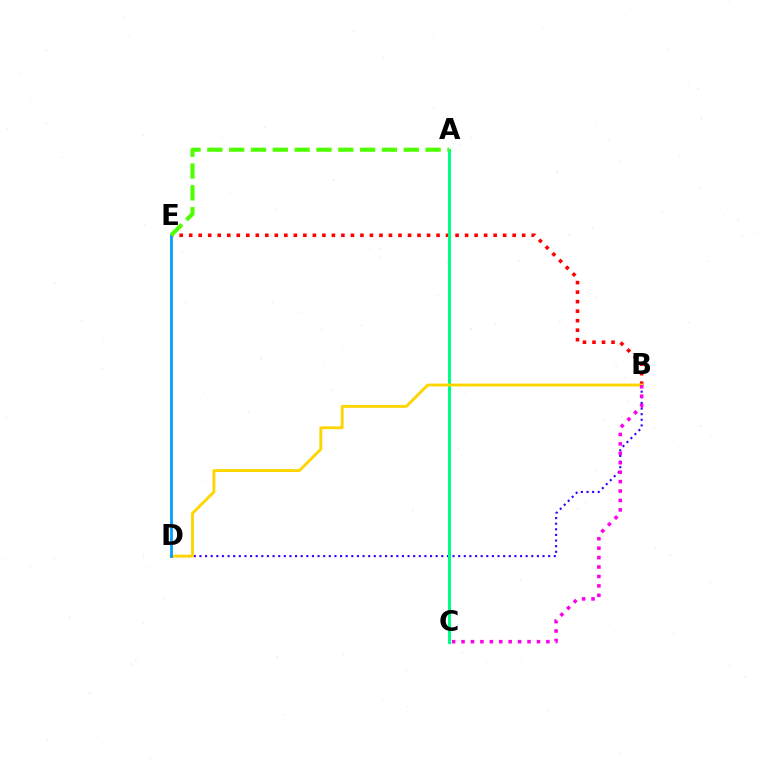{('B', 'E'): [{'color': '#ff0000', 'line_style': 'dotted', 'thickness': 2.58}], ('B', 'D'): [{'color': '#3700ff', 'line_style': 'dotted', 'thickness': 1.53}, {'color': '#ffd500', 'line_style': 'solid', 'thickness': 2.06}], ('A', 'C'): [{'color': '#00ff86', 'line_style': 'solid', 'thickness': 2.16}], ('D', 'E'): [{'color': '#009eff', 'line_style': 'solid', 'thickness': 1.99}], ('B', 'C'): [{'color': '#ff00ed', 'line_style': 'dotted', 'thickness': 2.56}], ('A', 'E'): [{'color': '#4fff00', 'line_style': 'dashed', 'thickness': 2.97}]}